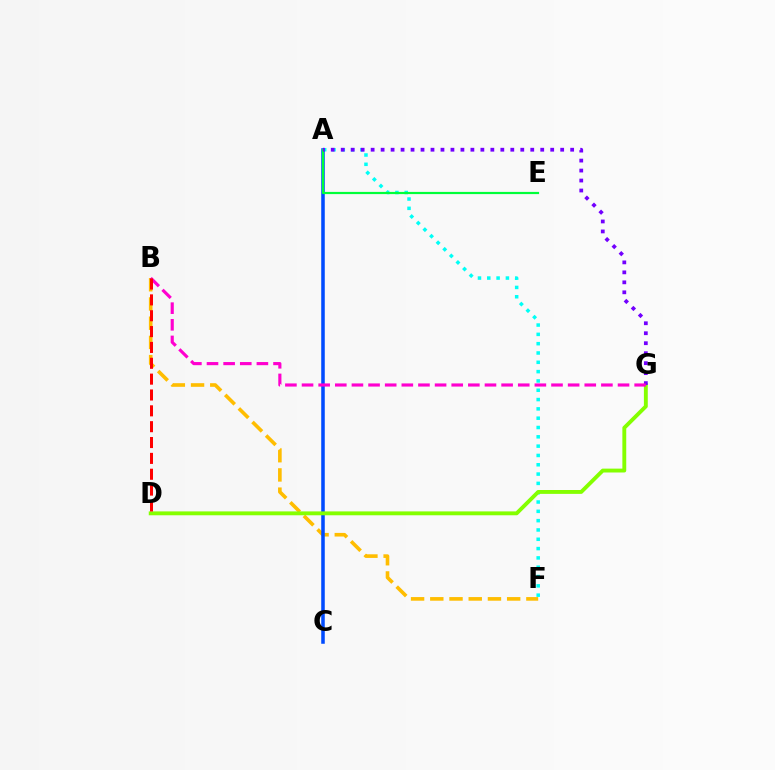{('B', 'F'): [{'color': '#ffbd00', 'line_style': 'dashed', 'thickness': 2.61}], ('A', 'F'): [{'color': '#00fff6', 'line_style': 'dotted', 'thickness': 2.53}], ('A', 'C'): [{'color': '#004bff', 'line_style': 'solid', 'thickness': 2.54}], ('D', 'G'): [{'color': '#84ff00', 'line_style': 'solid', 'thickness': 2.79}], ('A', 'E'): [{'color': '#00ff39', 'line_style': 'solid', 'thickness': 1.58}], ('A', 'G'): [{'color': '#7200ff', 'line_style': 'dotted', 'thickness': 2.71}], ('B', 'G'): [{'color': '#ff00cf', 'line_style': 'dashed', 'thickness': 2.26}], ('B', 'D'): [{'color': '#ff0000', 'line_style': 'dashed', 'thickness': 2.15}]}